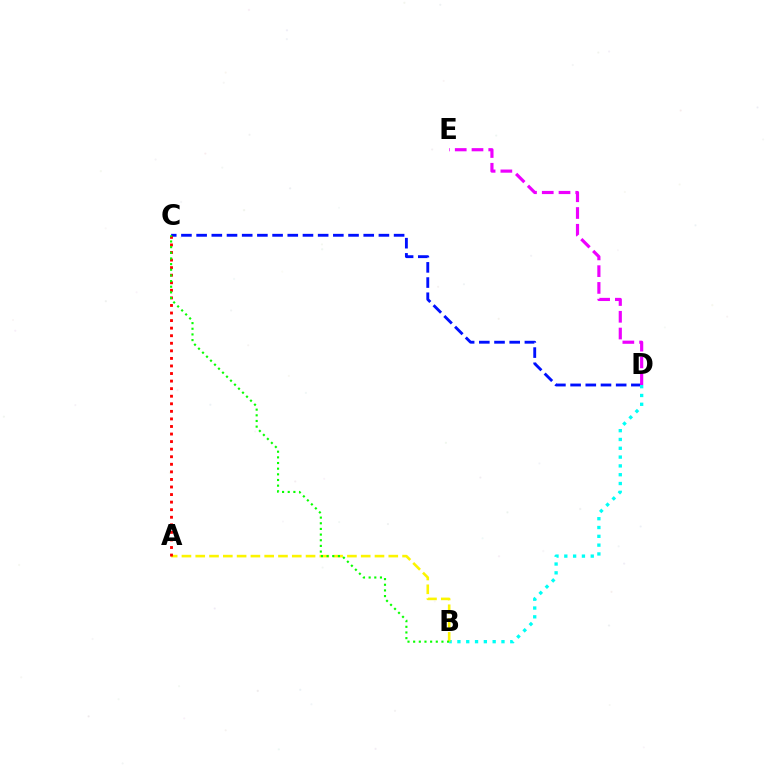{('C', 'D'): [{'color': '#0010ff', 'line_style': 'dashed', 'thickness': 2.06}], ('B', 'D'): [{'color': '#00fff6', 'line_style': 'dotted', 'thickness': 2.39}], ('A', 'B'): [{'color': '#fcf500', 'line_style': 'dashed', 'thickness': 1.87}], ('A', 'C'): [{'color': '#ff0000', 'line_style': 'dotted', 'thickness': 2.06}], ('D', 'E'): [{'color': '#ee00ff', 'line_style': 'dashed', 'thickness': 2.28}], ('B', 'C'): [{'color': '#08ff00', 'line_style': 'dotted', 'thickness': 1.54}]}